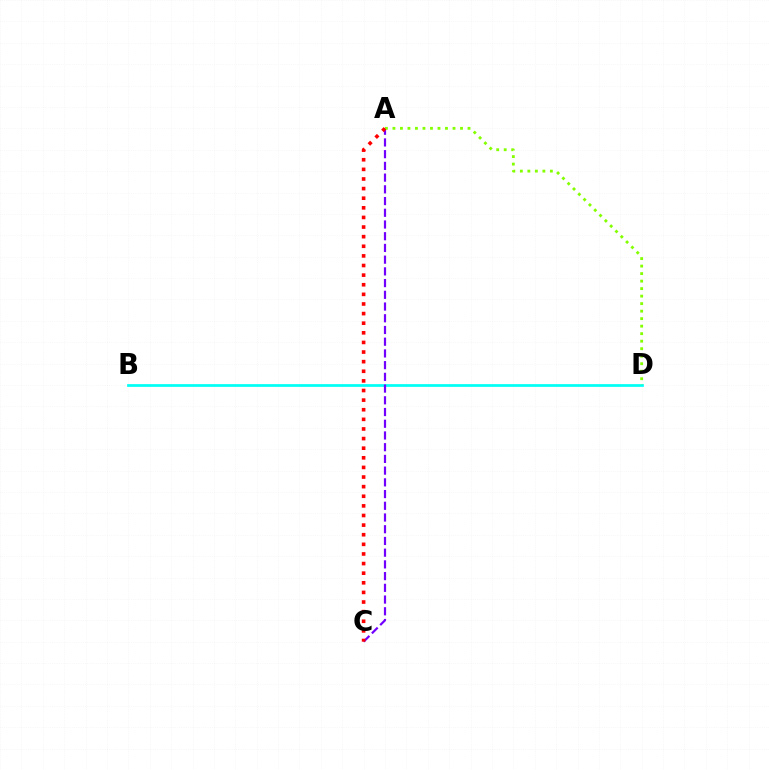{('B', 'D'): [{'color': '#00fff6', 'line_style': 'solid', 'thickness': 1.96}], ('A', 'C'): [{'color': '#7200ff', 'line_style': 'dashed', 'thickness': 1.59}, {'color': '#ff0000', 'line_style': 'dotted', 'thickness': 2.61}], ('A', 'D'): [{'color': '#84ff00', 'line_style': 'dotted', 'thickness': 2.04}]}